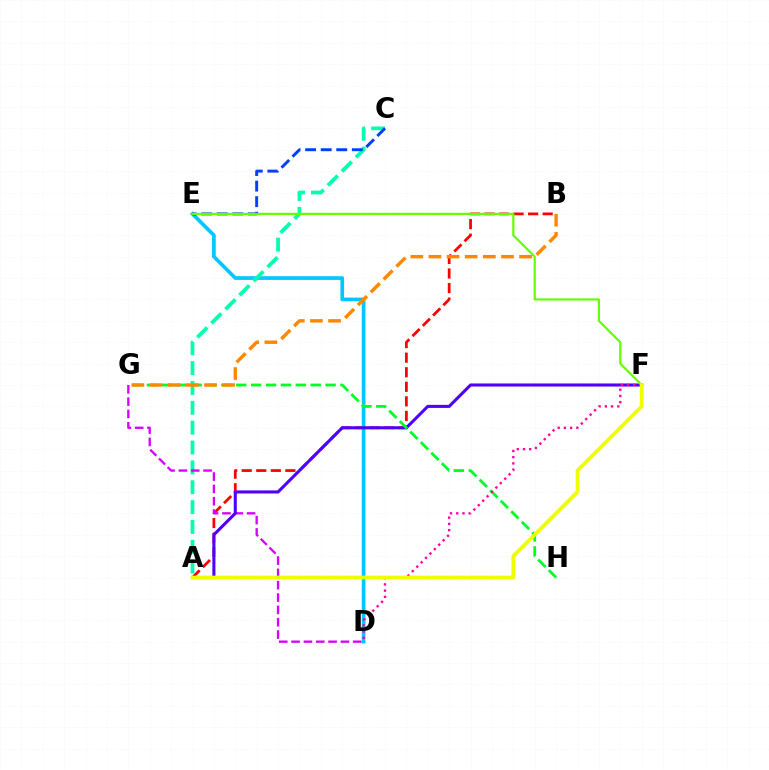{('A', 'B'): [{'color': '#ff0000', 'line_style': 'dashed', 'thickness': 1.98}], ('D', 'E'): [{'color': '#00c7ff', 'line_style': 'solid', 'thickness': 2.65}], ('A', 'C'): [{'color': '#00ffaf', 'line_style': 'dashed', 'thickness': 2.7}], ('D', 'G'): [{'color': '#d600ff', 'line_style': 'dashed', 'thickness': 1.68}], ('A', 'F'): [{'color': '#4f00ff', 'line_style': 'solid', 'thickness': 2.21}, {'color': '#eeff00', 'line_style': 'solid', 'thickness': 2.66}], ('G', 'H'): [{'color': '#00ff27', 'line_style': 'dashed', 'thickness': 2.02}], ('C', 'E'): [{'color': '#003fff', 'line_style': 'dashed', 'thickness': 2.11}], ('D', 'F'): [{'color': '#ff00a0', 'line_style': 'dotted', 'thickness': 1.69}], ('E', 'F'): [{'color': '#66ff00', 'line_style': 'solid', 'thickness': 1.58}], ('B', 'G'): [{'color': '#ff8800', 'line_style': 'dashed', 'thickness': 2.46}]}